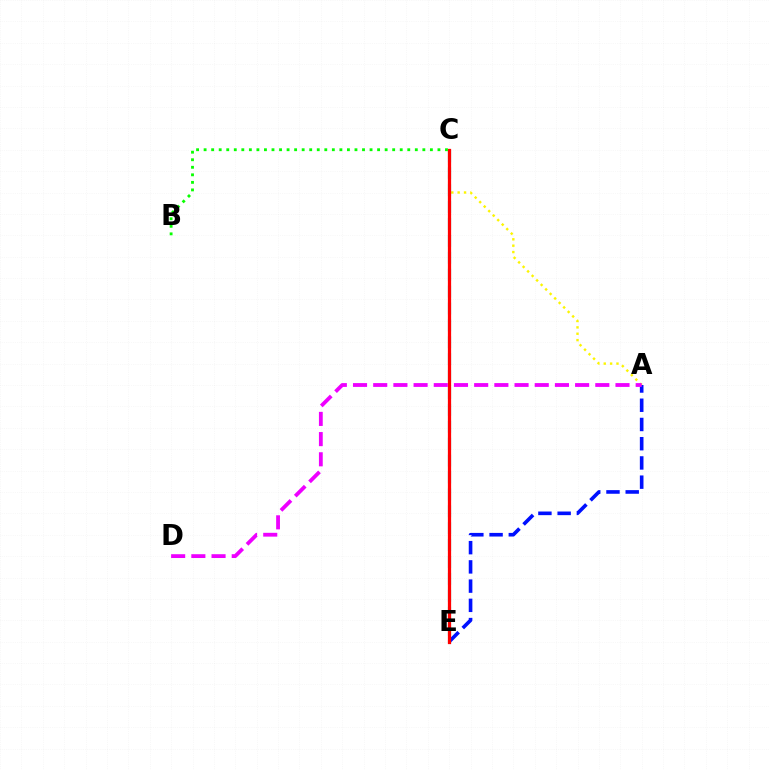{('A', 'E'): [{'color': '#0010ff', 'line_style': 'dashed', 'thickness': 2.61}], ('A', 'C'): [{'color': '#fcf500', 'line_style': 'dotted', 'thickness': 1.73}], ('C', 'E'): [{'color': '#00fff6', 'line_style': 'dashed', 'thickness': 2.3}, {'color': '#ff0000', 'line_style': 'solid', 'thickness': 2.34}], ('B', 'C'): [{'color': '#08ff00', 'line_style': 'dotted', 'thickness': 2.05}], ('A', 'D'): [{'color': '#ee00ff', 'line_style': 'dashed', 'thickness': 2.74}]}